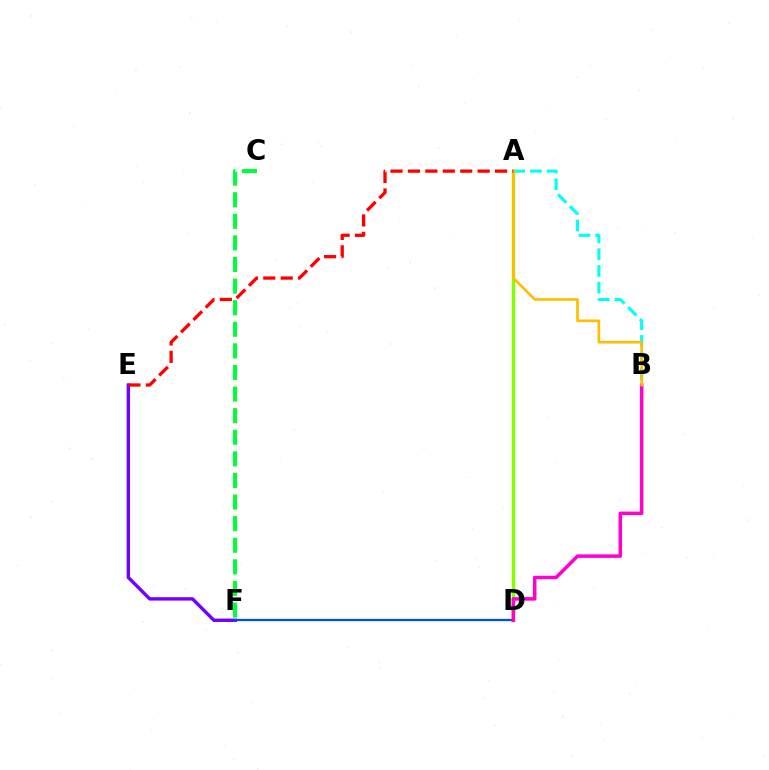{('A', 'D'): [{'color': '#84ff00', 'line_style': 'solid', 'thickness': 2.47}], ('E', 'F'): [{'color': '#7200ff', 'line_style': 'solid', 'thickness': 2.43}], ('C', 'F'): [{'color': '#00ff39', 'line_style': 'dashed', 'thickness': 2.93}], ('A', 'B'): [{'color': '#00fff6', 'line_style': 'dashed', 'thickness': 2.27}, {'color': '#ffbd00', 'line_style': 'solid', 'thickness': 1.92}], ('D', 'F'): [{'color': '#004bff', 'line_style': 'solid', 'thickness': 1.62}], ('B', 'D'): [{'color': '#ff00cf', 'line_style': 'solid', 'thickness': 2.53}], ('A', 'E'): [{'color': '#ff0000', 'line_style': 'dashed', 'thickness': 2.37}]}